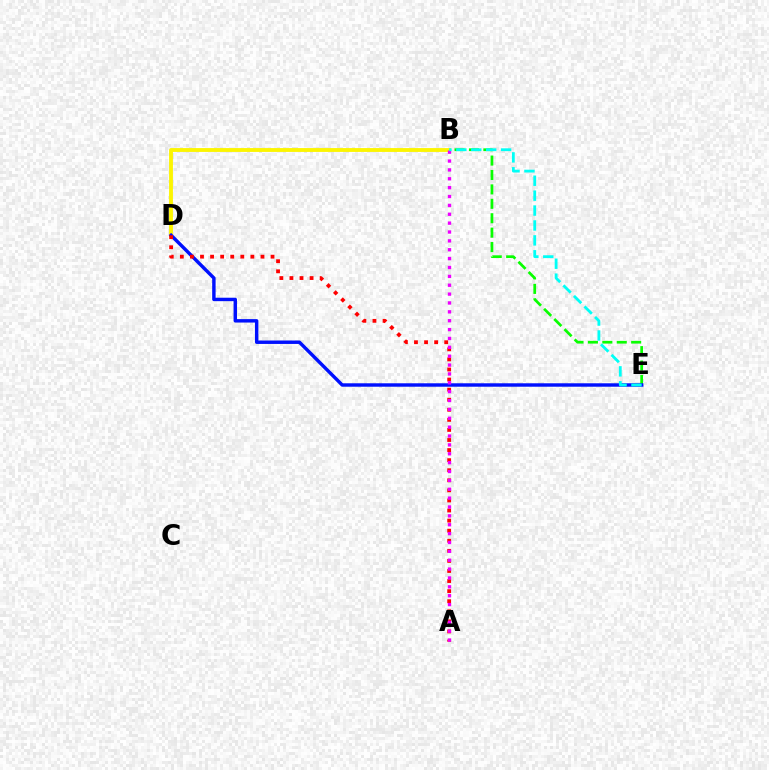{('B', 'E'): [{'color': '#08ff00', 'line_style': 'dashed', 'thickness': 1.96}, {'color': '#00fff6', 'line_style': 'dashed', 'thickness': 2.03}], ('B', 'D'): [{'color': '#fcf500', 'line_style': 'solid', 'thickness': 2.77}], ('D', 'E'): [{'color': '#0010ff', 'line_style': 'solid', 'thickness': 2.47}], ('A', 'D'): [{'color': '#ff0000', 'line_style': 'dotted', 'thickness': 2.74}], ('A', 'B'): [{'color': '#ee00ff', 'line_style': 'dotted', 'thickness': 2.41}]}